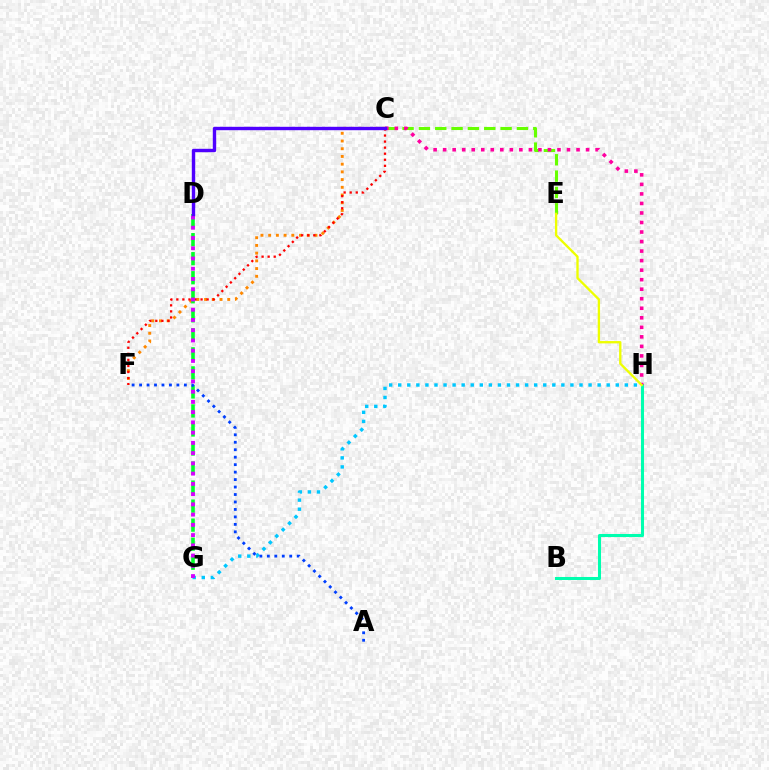{('B', 'H'): [{'color': '#00ffaf', 'line_style': 'solid', 'thickness': 2.19}], ('G', 'H'): [{'color': '#00c7ff', 'line_style': 'dotted', 'thickness': 2.46}], ('C', 'F'): [{'color': '#ff8800', 'line_style': 'dotted', 'thickness': 2.1}, {'color': '#ff0000', 'line_style': 'dotted', 'thickness': 1.65}], ('D', 'G'): [{'color': '#00ff27', 'line_style': 'dashed', 'thickness': 2.59}, {'color': '#d600ff', 'line_style': 'dotted', 'thickness': 2.78}], ('C', 'E'): [{'color': '#66ff00', 'line_style': 'dashed', 'thickness': 2.22}], ('A', 'F'): [{'color': '#003fff', 'line_style': 'dotted', 'thickness': 2.03}], ('C', 'H'): [{'color': '#ff00a0', 'line_style': 'dotted', 'thickness': 2.59}], ('C', 'D'): [{'color': '#4f00ff', 'line_style': 'solid', 'thickness': 2.45}], ('E', 'H'): [{'color': '#eeff00', 'line_style': 'solid', 'thickness': 1.68}]}